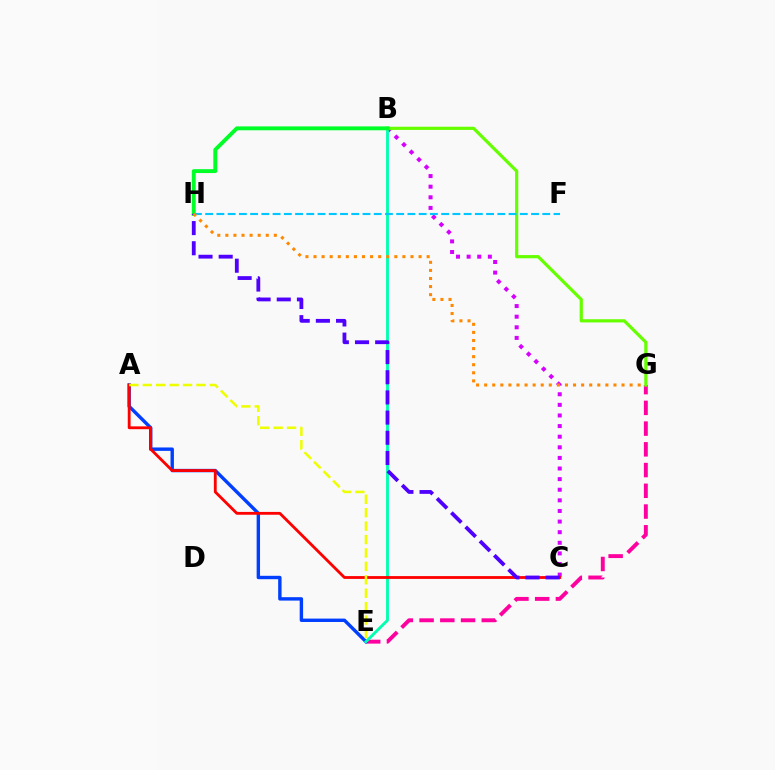{('E', 'G'): [{'color': '#ff00a0', 'line_style': 'dashed', 'thickness': 2.82}], ('A', 'E'): [{'color': '#003fff', 'line_style': 'solid', 'thickness': 2.44}, {'color': '#eeff00', 'line_style': 'dashed', 'thickness': 1.82}], ('B', 'C'): [{'color': '#d600ff', 'line_style': 'dotted', 'thickness': 2.88}], ('B', 'G'): [{'color': '#66ff00', 'line_style': 'solid', 'thickness': 2.3}], ('B', 'E'): [{'color': '#00ffaf', 'line_style': 'solid', 'thickness': 2.06}], ('F', 'H'): [{'color': '#00c7ff', 'line_style': 'dashed', 'thickness': 1.53}], ('A', 'C'): [{'color': '#ff0000', 'line_style': 'solid', 'thickness': 2.03}], ('B', 'H'): [{'color': '#00ff27', 'line_style': 'solid', 'thickness': 2.8}], ('C', 'H'): [{'color': '#4f00ff', 'line_style': 'dashed', 'thickness': 2.74}], ('G', 'H'): [{'color': '#ff8800', 'line_style': 'dotted', 'thickness': 2.2}]}